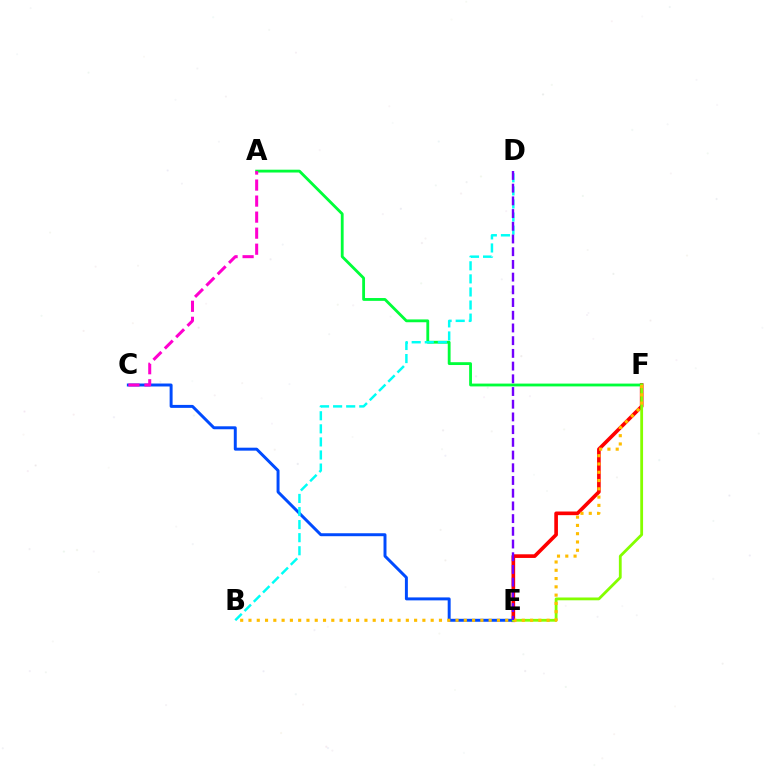{('E', 'F'): [{'color': '#ff0000', 'line_style': 'solid', 'thickness': 2.63}, {'color': '#84ff00', 'line_style': 'solid', 'thickness': 2.02}], ('C', 'E'): [{'color': '#004bff', 'line_style': 'solid', 'thickness': 2.13}], ('A', 'F'): [{'color': '#00ff39', 'line_style': 'solid', 'thickness': 2.03}], ('B', 'D'): [{'color': '#00fff6', 'line_style': 'dashed', 'thickness': 1.78}], ('B', 'F'): [{'color': '#ffbd00', 'line_style': 'dotted', 'thickness': 2.25}], ('A', 'C'): [{'color': '#ff00cf', 'line_style': 'dashed', 'thickness': 2.18}], ('D', 'E'): [{'color': '#7200ff', 'line_style': 'dashed', 'thickness': 1.73}]}